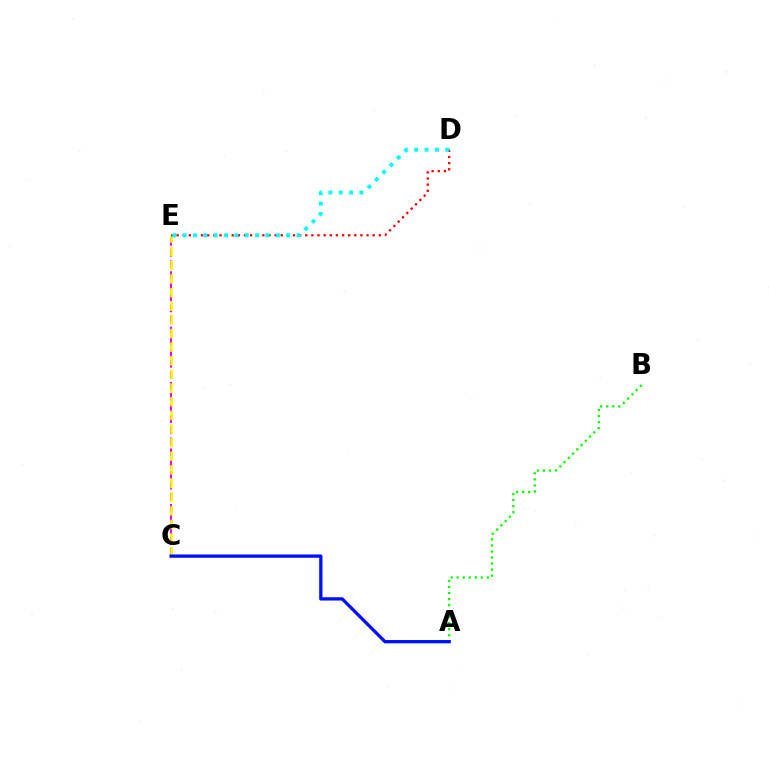{('C', 'E'): [{'color': '#ee00ff', 'line_style': 'dashed', 'thickness': 1.51}, {'color': '#fcf500', 'line_style': 'dashed', 'thickness': 1.85}], ('D', 'E'): [{'color': '#ff0000', 'line_style': 'dotted', 'thickness': 1.67}, {'color': '#00fff6', 'line_style': 'dotted', 'thickness': 2.81}], ('A', 'B'): [{'color': '#08ff00', 'line_style': 'dotted', 'thickness': 1.64}], ('A', 'C'): [{'color': '#0010ff', 'line_style': 'solid', 'thickness': 2.37}]}